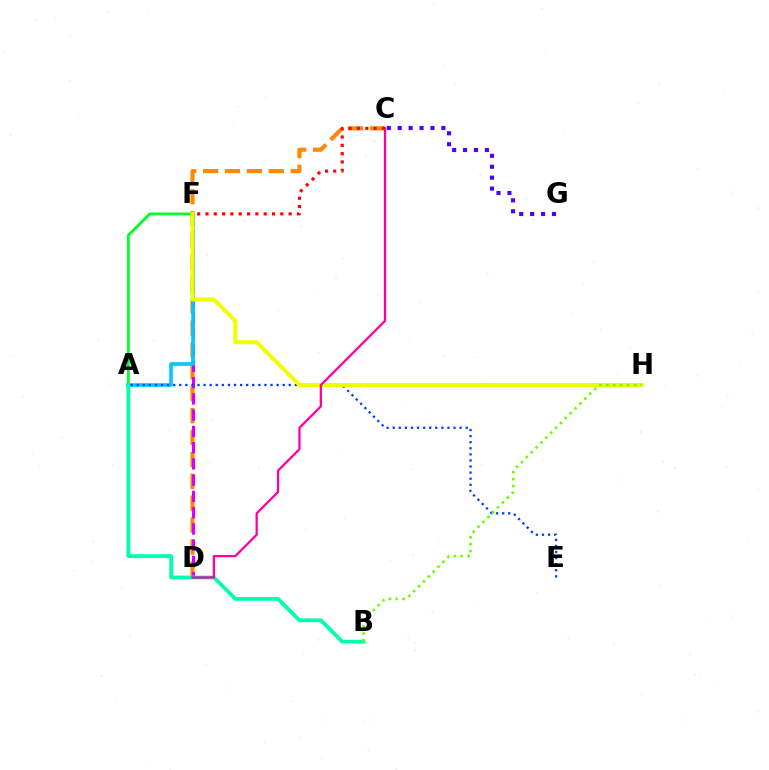{('A', 'F'): [{'color': '#00ff27', 'line_style': 'solid', 'thickness': 2.04}, {'color': '#00c7ff', 'line_style': 'solid', 'thickness': 2.61}], ('C', 'D'): [{'color': '#ff8800', 'line_style': 'dashed', 'thickness': 2.97}, {'color': '#ff00a0', 'line_style': 'solid', 'thickness': 1.63}], ('D', 'F'): [{'color': '#d600ff', 'line_style': 'dashed', 'thickness': 2.21}], ('A', 'B'): [{'color': '#00ffaf', 'line_style': 'solid', 'thickness': 2.73}], ('A', 'E'): [{'color': '#003fff', 'line_style': 'dotted', 'thickness': 1.65}], ('C', 'G'): [{'color': '#4f00ff', 'line_style': 'dotted', 'thickness': 2.97}], ('F', 'H'): [{'color': '#eeff00', 'line_style': 'solid', 'thickness': 2.88}], ('B', 'H'): [{'color': '#66ff00', 'line_style': 'dotted', 'thickness': 1.87}], ('C', 'F'): [{'color': '#ff0000', 'line_style': 'dotted', 'thickness': 2.26}]}